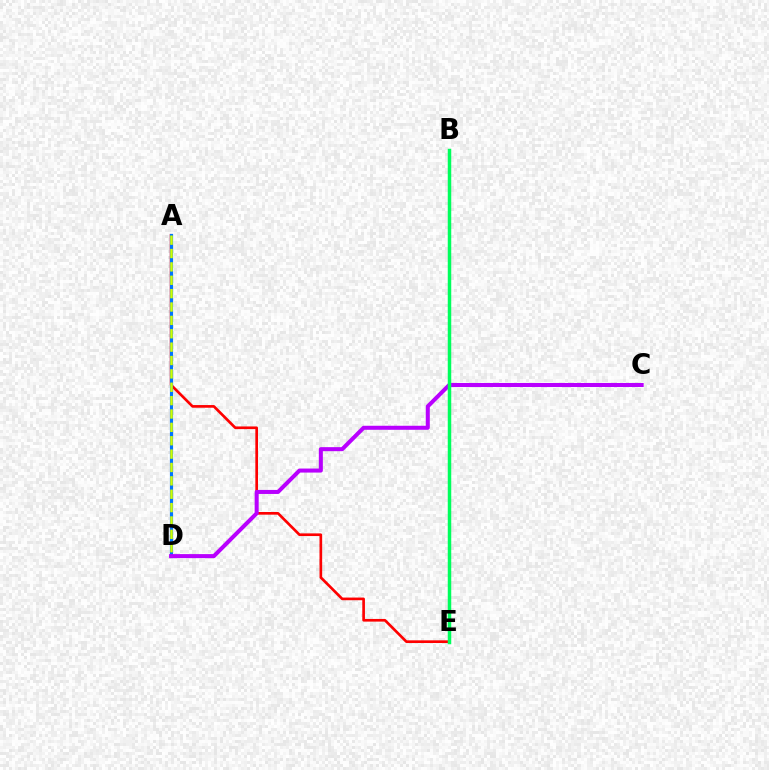{('A', 'E'): [{'color': '#ff0000', 'line_style': 'solid', 'thickness': 1.92}], ('A', 'D'): [{'color': '#0074ff', 'line_style': 'solid', 'thickness': 2.29}, {'color': '#d1ff00', 'line_style': 'dashed', 'thickness': 1.82}], ('C', 'D'): [{'color': '#b900ff', 'line_style': 'solid', 'thickness': 2.9}], ('B', 'E'): [{'color': '#00ff5c', 'line_style': 'solid', 'thickness': 2.51}]}